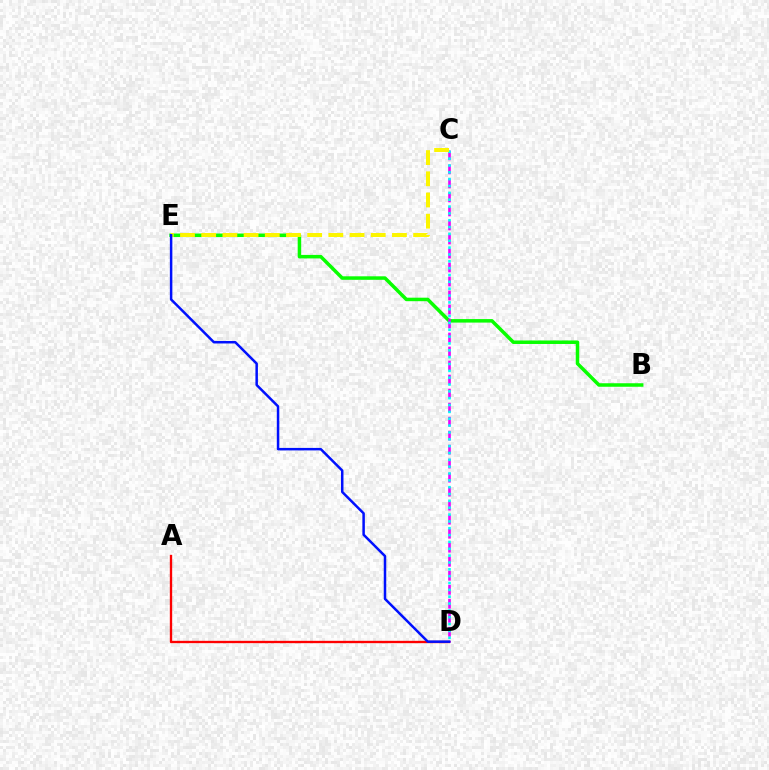{('B', 'E'): [{'color': '#08ff00', 'line_style': 'solid', 'thickness': 2.52}], ('C', 'D'): [{'color': '#ee00ff', 'line_style': 'dashed', 'thickness': 1.9}, {'color': '#00fff6', 'line_style': 'dotted', 'thickness': 1.86}], ('A', 'D'): [{'color': '#ff0000', 'line_style': 'solid', 'thickness': 1.69}], ('C', 'E'): [{'color': '#fcf500', 'line_style': 'dashed', 'thickness': 2.88}], ('D', 'E'): [{'color': '#0010ff', 'line_style': 'solid', 'thickness': 1.8}]}